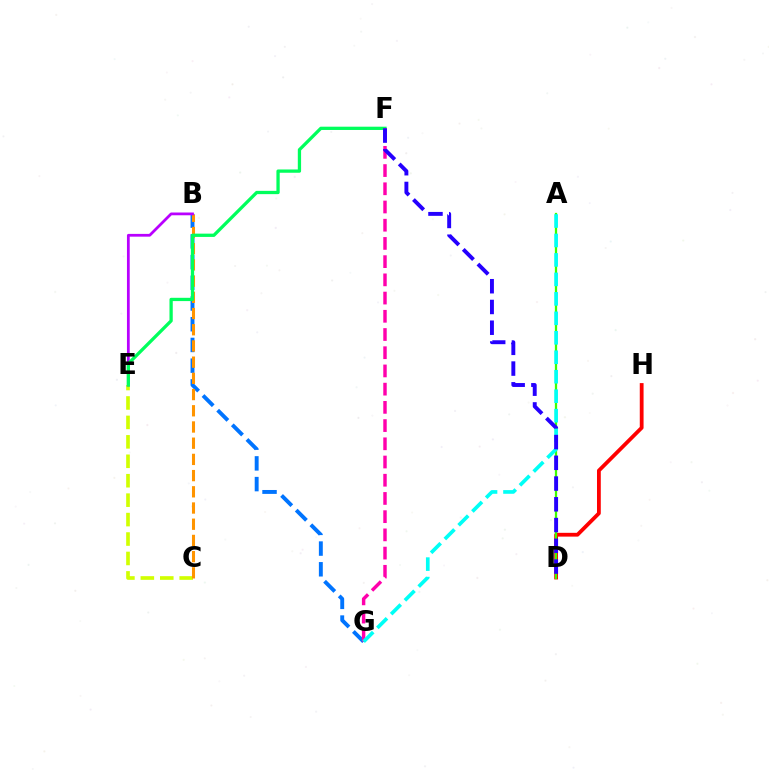{('D', 'H'): [{'color': '#ff0000', 'line_style': 'solid', 'thickness': 2.73}], ('C', 'E'): [{'color': '#d1ff00', 'line_style': 'dashed', 'thickness': 2.64}], ('A', 'D'): [{'color': '#3dff00', 'line_style': 'solid', 'thickness': 1.63}], ('B', 'G'): [{'color': '#0074ff', 'line_style': 'dashed', 'thickness': 2.81}], ('B', 'C'): [{'color': '#ff9400', 'line_style': 'dashed', 'thickness': 2.2}], ('B', 'E'): [{'color': '#b900ff', 'line_style': 'solid', 'thickness': 1.99}], ('E', 'F'): [{'color': '#00ff5c', 'line_style': 'solid', 'thickness': 2.36}], ('F', 'G'): [{'color': '#ff00ac', 'line_style': 'dashed', 'thickness': 2.47}], ('A', 'G'): [{'color': '#00fff6', 'line_style': 'dashed', 'thickness': 2.64}], ('D', 'F'): [{'color': '#2500ff', 'line_style': 'dashed', 'thickness': 2.82}]}